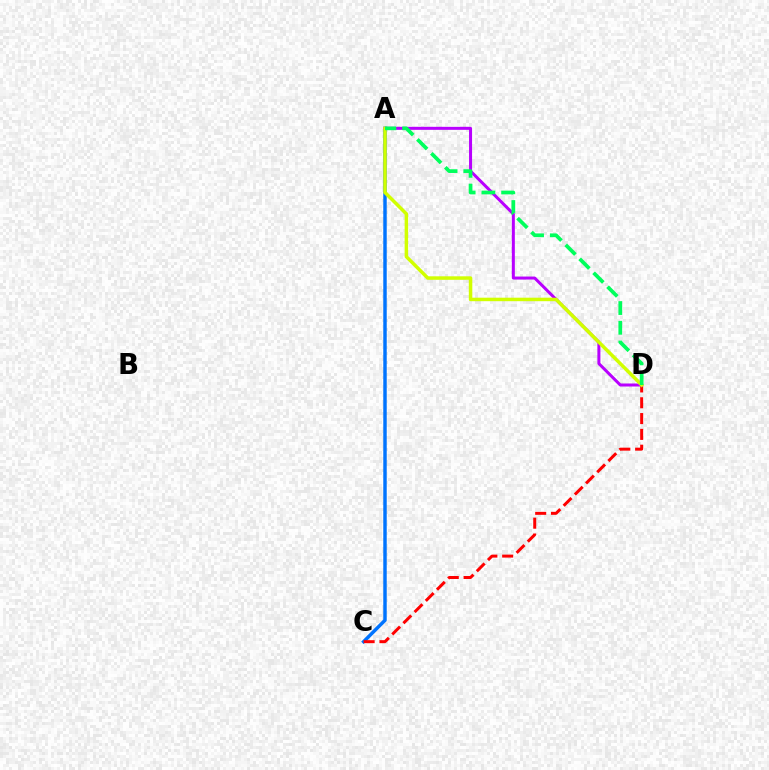{('A', 'C'): [{'color': '#0074ff', 'line_style': 'solid', 'thickness': 2.49}], ('C', 'D'): [{'color': '#ff0000', 'line_style': 'dashed', 'thickness': 2.15}], ('A', 'D'): [{'color': '#b900ff', 'line_style': 'solid', 'thickness': 2.17}, {'color': '#d1ff00', 'line_style': 'solid', 'thickness': 2.52}, {'color': '#00ff5c', 'line_style': 'dashed', 'thickness': 2.68}]}